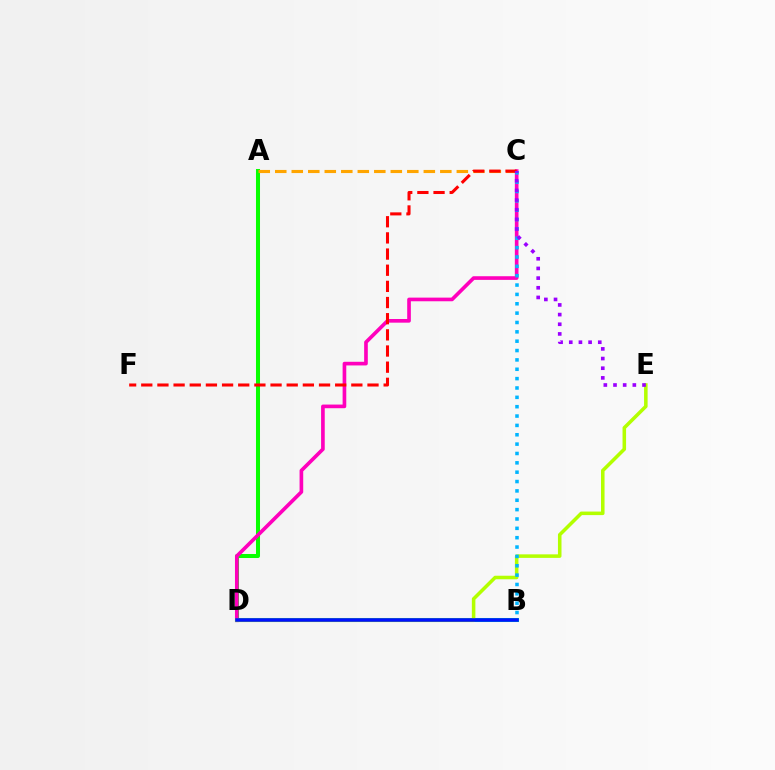{('A', 'D'): [{'color': '#08ff00', 'line_style': 'solid', 'thickness': 2.9}], ('A', 'C'): [{'color': '#ffa500', 'line_style': 'dashed', 'thickness': 2.24}], ('B', 'D'): [{'color': '#00ff9d', 'line_style': 'solid', 'thickness': 2.91}, {'color': '#0010ff', 'line_style': 'solid', 'thickness': 2.58}], ('C', 'D'): [{'color': '#ff00bd', 'line_style': 'solid', 'thickness': 2.63}], ('C', 'F'): [{'color': '#ff0000', 'line_style': 'dashed', 'thickness': 2.2}], ('D', 'E'): [{'color': '#b3ff00', 'line_style': 'solid', 'thickness': 2.55}], ('B', 'C'): [{'color': '#00b5ff', 'line_style': 'dotted', 'thickness': 2.54}], ('C', 'E'): [{'color': '#9b00ff', 'line_style': 'dotted', 'thickness': 2.63}]}